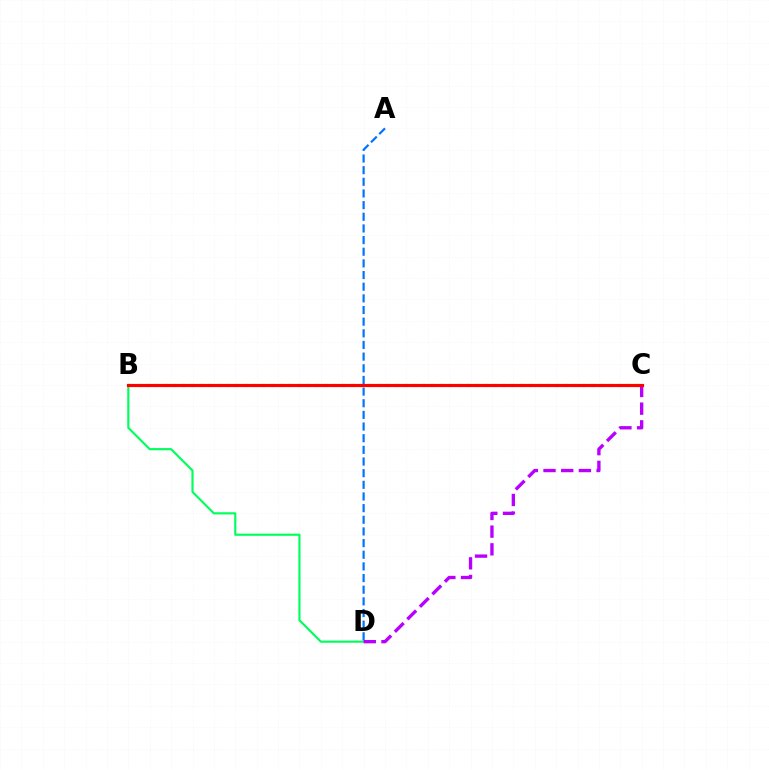{('B', 'D'): [{'color': '#00ff5c', 'line_style': 'solid', 'thickness': 1.55}], ('B', 'C'): [{'color': '#d1ff00', 'line_style': 'dotted', 'thickness': 2.42}, {'color': '#ff0000', 'line_style': 'solid', 'thickness': 2.26}], ('A', 'D'): [{'color': '#0074ff', 'line_style': 'dashed', 'thickness': 1.58}], ('C', 'D'): [{'color': '#b900ff', 'line_style': 'dashed', 'thickness': 2.4}]}